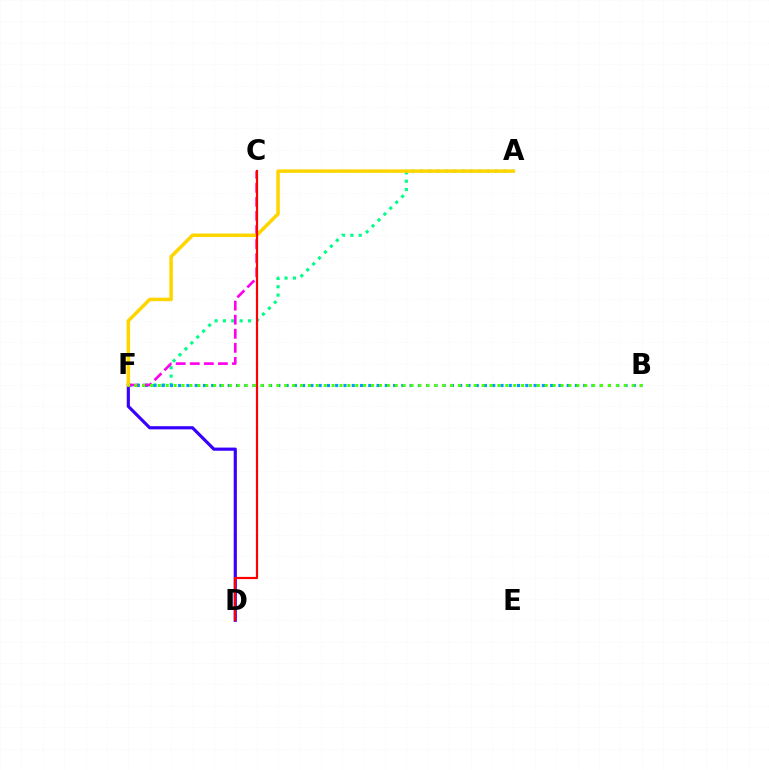{('A', 'F'): [{'color': '#00ff86', 'line_style': 'dotted', 'thickness': 2.27}, {'color': '#ffd500', 'line_style': 'solid', 'thickness': 2.53}], ('B', 'F'): [{'color': '#009eff', 'line_style': 'dotted', 'thickness': 2.25}, {'color': '#4fff00', 'line_style': 'dotted', 'thickness': 2.15}], ('D', 'F'): [{'color': '#3700ff', 'line_style': 'solid', 'thickness': 2.28}], ('C', 'F'): [{'color': '#ff00ed', 'line_style': 'dashed', 'thickness': 1.91}], ('C', 'D'): [{'color': '#ff0000', 'line_style': 'solid', 'thickness': 1.59}]}